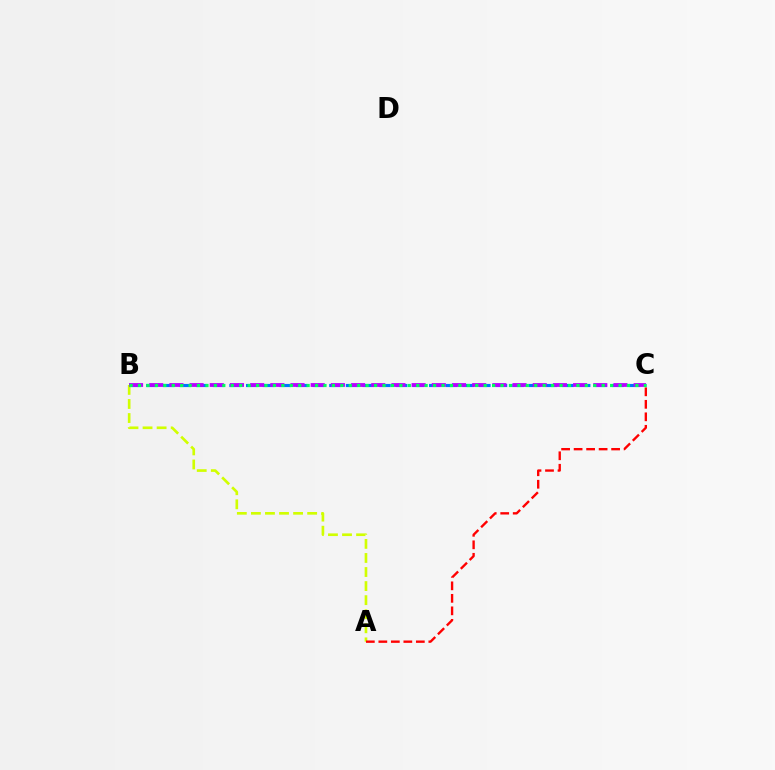{('B', 'C'): [{'color': '#0074ff', 'line_style': 'dashed', 'thickness': 2.26}, {'color': '#b900ff', 'line_style': 'dashed', 'thickness': 2.74}, {'color': '#00ff5c', 'line_style': 'dotted', 'thickness': 2.29}], ('A', 'B'): [{'color': '#d1ff00', 'line_style': 'dashed', 'thickness': 1.91}], ('A', 'C'): [{'color': '#ff0000', 'line_style': 'dashed', 'thickness': 1.7}]}